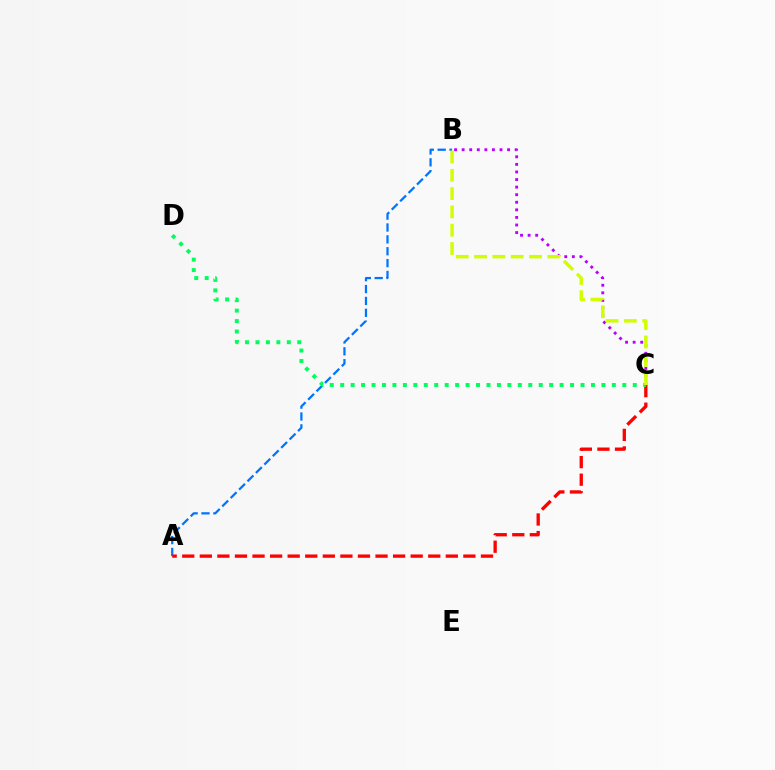{('A', 'B'): [{'color': '#0074ff', 'line_style': 'dashed', 'thickness': 1.61}], ('B', 'C'): [{'color': '#b900ff', 'line_style': 'dotted', 'thickness': 2.06}, {'color': '#d1ff00', 'line_style': 'dashed', 'thickness': 2.49}], ('A', 'C'): [{'color': '#ff0000', 'line_style': 'dashed', 'thickness': 2.39}], ('C', 'D'): [{'color': '#00ff5c', 'line_style': 'dotted', 'thickness': 2.84}]}